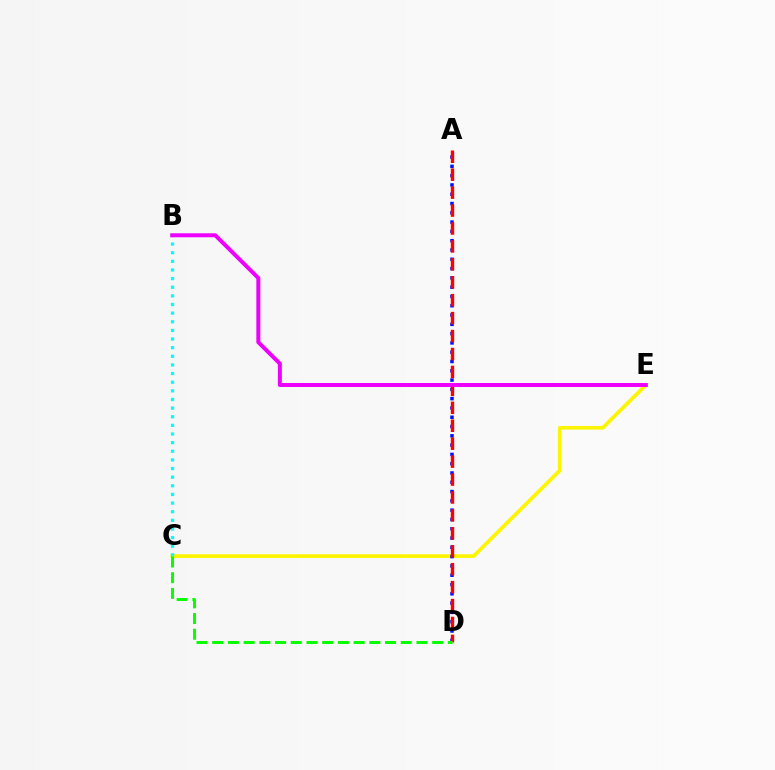{('C', 'E'): [{'color': '#fcf500', 'line_style': 'solid', 'thickness': 2.65}], ('A', 'D'): [{'color': '#0010ff', 'line_style': 'dotted', 'thickness': 2.52}, {'color': '#ff0000', 'line_style': 'dashed', 'thickness': 2.44}], ('B', 'C'): [{'color': '#00fff6', 'line_style': 'dotted', 'thickness': 2.35}], ('B', 'E'): [{'color': '#ee00ff', 'line_style': 'solid', 'thickness': 2.87}], ('C', 'D'): [{'color': '#08ff00', 'line_style': 'dashed', 'thickness': 2.13}]}